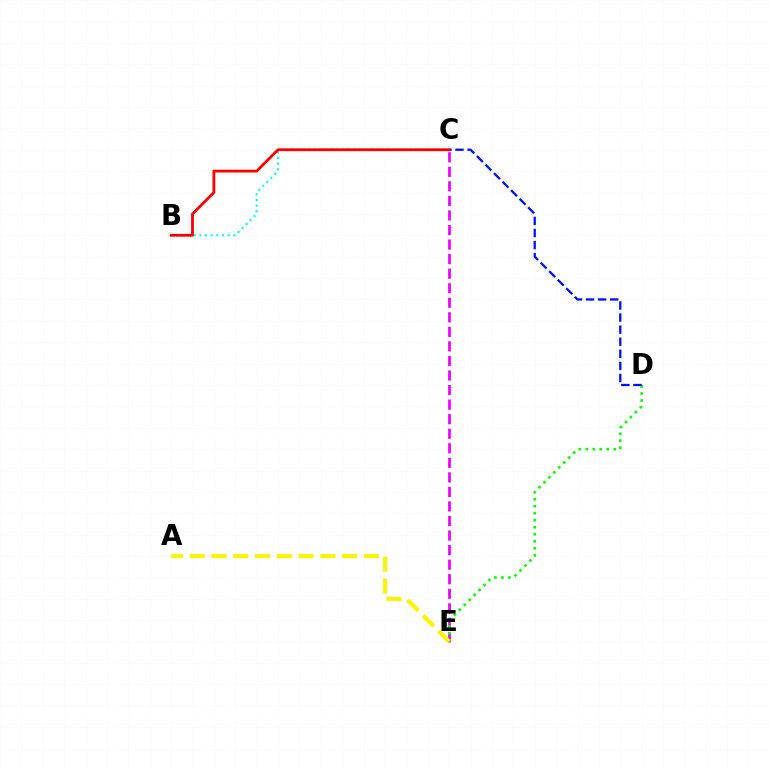{('C', 'E'): [{'color': '#ee00ff', 'line_style': 'dashed', 'thickness': 1.98}], ('D', 'E'): [{'color': '#08ff00', 'line_style': 'dotted', 'thickness': 1.9}], ('C', 'D'): [{'color': '#0010ff', 'line_style': 'dashed', 'thickness': 1.64}], ('B', 'C'): [{'color': '#00fff6', 'line_style': 'dotted', 'thickness': 1.53}, {'color': '#ff0000', 'line_style': 'solid', 'thickness': 2.01}], ('A', 'E'): [{'color': '#fcf500', 'line_style': 'dashed', 'thickness': 2.96}]}